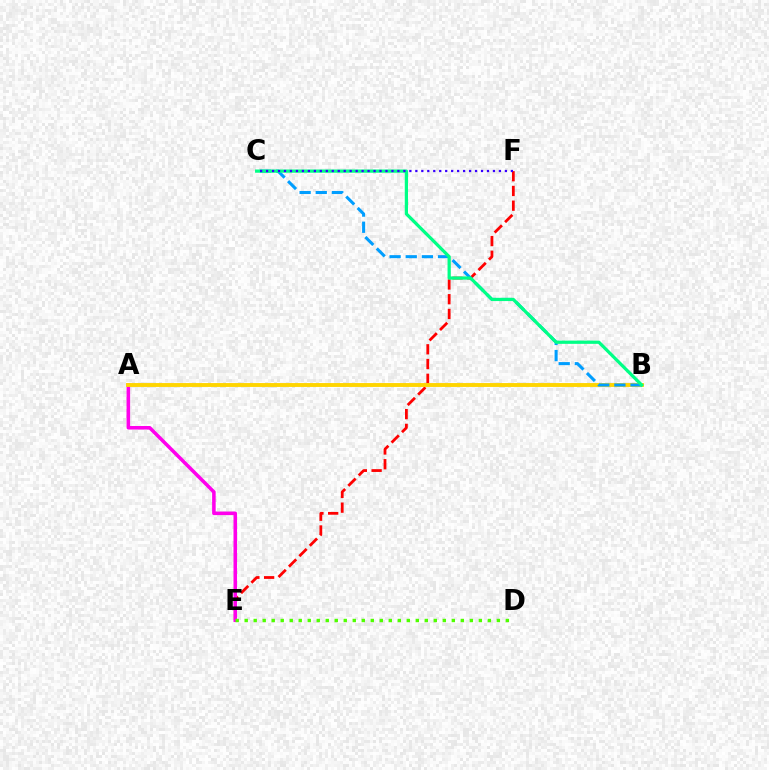{('E', 'F'): [{'color': '#ff0000', 'line_style': 'dashed', 'thickness': 2.0}], ('A', 'E'): [{'color': '#ff00ed', 'line_style': 'solid', 'thickness': 2.56}], ('A', 'B'): [{'color': '#ffd500', 'line_style': 'solid', 'thickness': 2.79}], ('B', 'C'): [{'color': '#009eff', 'line_style': 'dashed', 'thickness': 2.19}, {'color': '#00ff86', 'line_style': 'solid', 'thickness': 2.33}], ('C', 'F'): [{'color': '#3700ff', 'line_style': 'dotted', 'thickness': 1.62}], ('D', 'E'): [{'color': '#4fff00', 'line_style': 'dotted', 'thickness': 2.45}]}